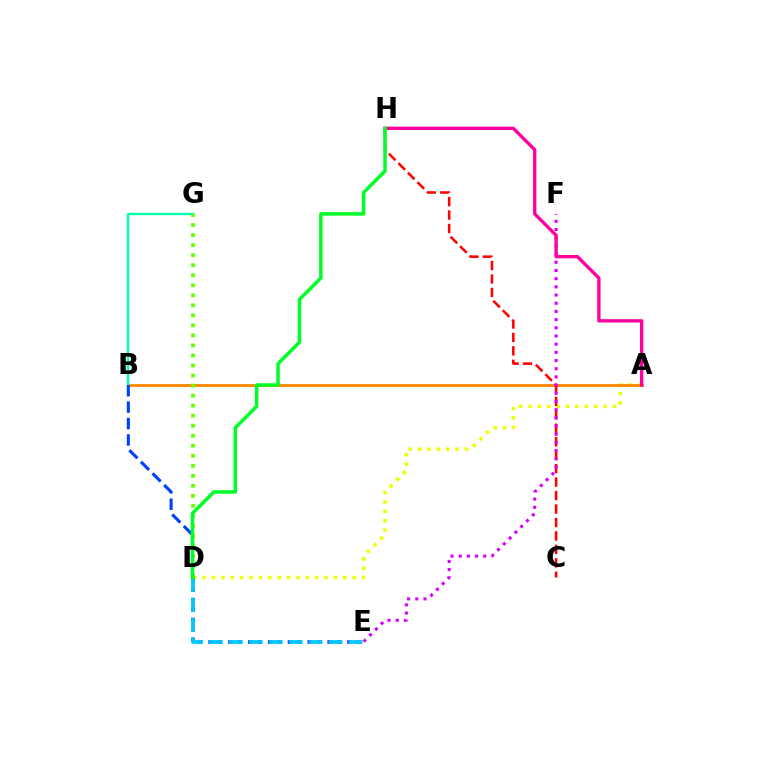{('D', 'E'): [{'color': '#4f00ff', 'line_style': 'dotted', 'thickness': 2.7}, {'color': '#00c7ff', 'line_style': 'dashed', 'thickness': 2.71}], ('A', 'D'): [{'color': '#eeff00', 'line_style': 'dotted', 'thickness': 2.55}], ('A', 'B'): [{'color': '#ff8800', 'line_style': 'solid', 'thickness': 2.06}], ('C', 'H'): [{'color': '#ff0000', 'line_style': 'dashed', 'thickness': 1.83}], ('B', 'G'): [{'color': '#00ffaf', 'line_style': 'solid', 'thickness': 1.71}], ('B', 'D'): [{'color': '#003fff', 'line_style': 'dashed', 'thickness': 2.23}], ('E', 'F'): [{'color': '#d600ff', 'line_style': 'dotted', 'thickness': 2.22}], ('A', 'H'): [{'color': '#ff00a0', 'line_style': 'solid', 'thickness': 2.39}], ('D', 'G'): [{'color': '#66ff00', 'line_style': 'dotted', 'thickness': 2.72}], ('D', 'H'): [{'color': '#00ff27', 'line_style': 'solid', 'thickness': 2.52}]}